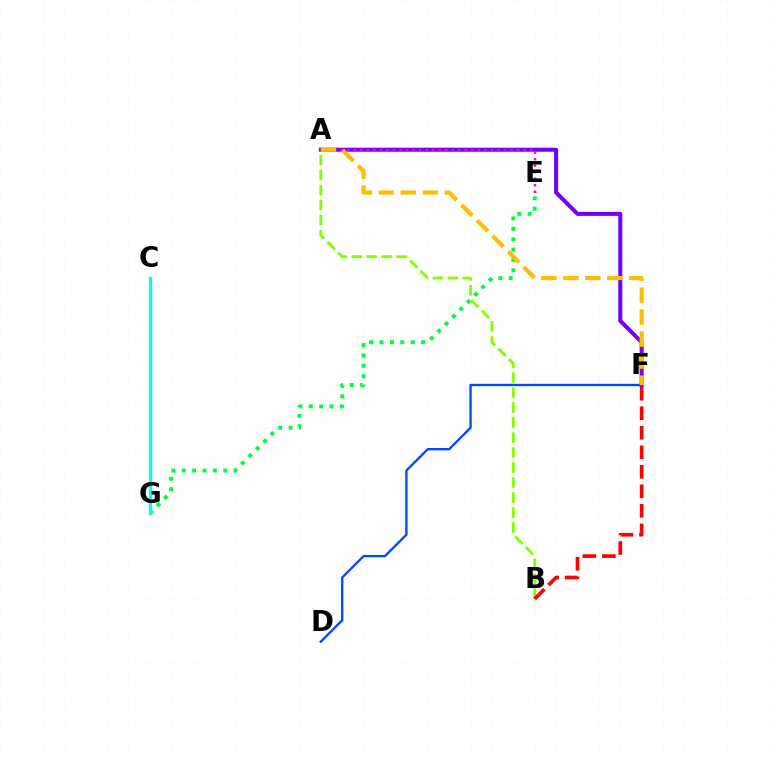{('E', 'G'): [{'color': '#00ff39', 'line_style': 'dotted', 'thickness': 2.82}], ('C', 'G'): [{'color': '#00fff6', 'line_style': 'solid', 'thickness': 2.37}], ('A', 'F'): [{'color': '#7200ff', 'line_style': 'solid', 'thickness': 2.9}, {'color': '#ffbd00', 'line_style': 'dashed', 'thickness': 2.99}], ('A', 'E'): [{'color': '#ff00cf', 'line_style': 'dotted', 'thickness': 1.77}], ('A', 'B'): [{'color': '#84ff00', 'line_style': 'dashed', 'thickness': 2.04}], ('D', 'F'): [{'color': '#004bff', 'line_style': 'solid', 'thickness': 1.69}], ('B', 'F'): [{'color': '#ff0000', 'line_style': 'dashed', 'thickness': 2.65}]}